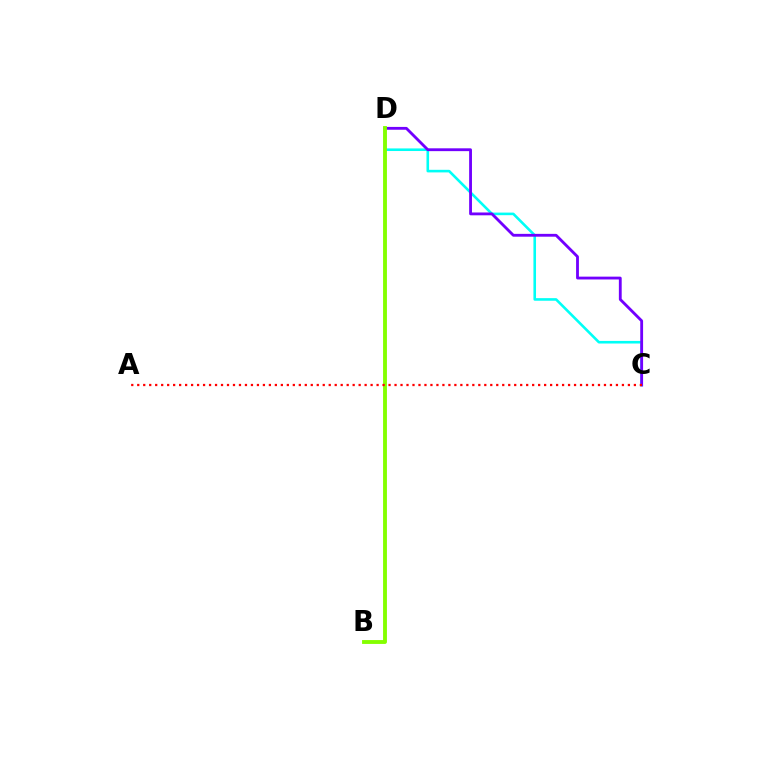{('C', 'D'): [{'color': '#00fff6', 'line_style': 'solid', 'thickness': 1.87}, {'color': '#7200ff', 'line_style': 'solid', 'thickness': 2.04}], ('B', 'D'): [{'color': '#84ff00', 'line_style': 'solid', 'thickness': 2.78}], ('A', 'C'): [{'color': '#ff0000', 'line_style': 'dotted', 'thickness': 1.63}]}